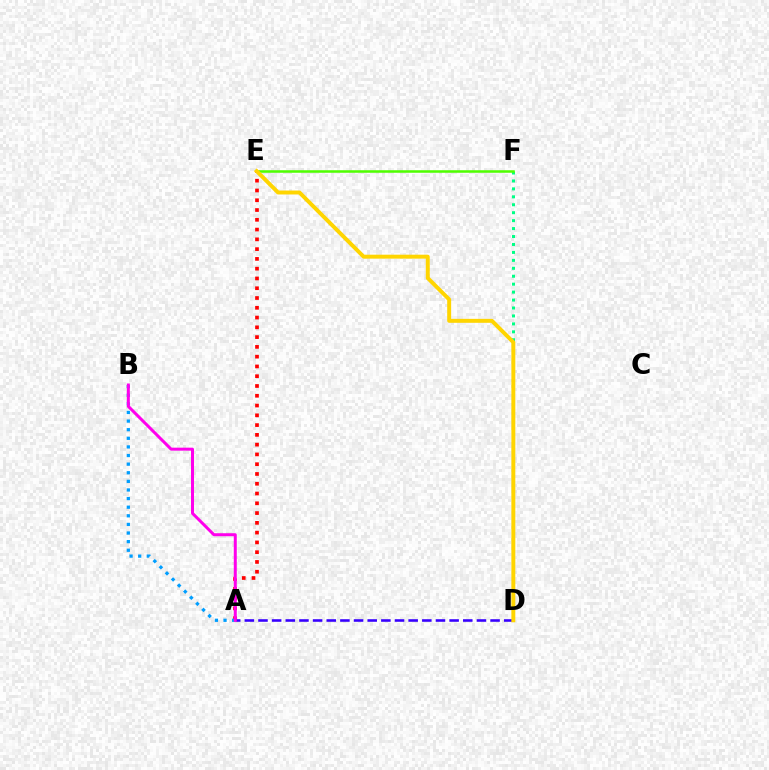{('A', 'E'): [{'color': '#ff0000', 'line_style': 'dotted', 'thickness': 2.66}], ('D', 'F'): [{'color': '#00ff86', 'line_style': 'dotted', 'thickness': 2.16}], ('A', 'B'): [{'color': '#009eff', 'line_style': 'dotted', 'thickness': 2.34}, {'color': '#ff00ed', 'line_style': 'solid', 'thickness': 2.16}], ('E', 'F'): [{'color': '#4fff00', 'line_style': 'solid', 'thickness': 1.82}], ('A', 'D'): [{'color': '#3700ff', 'line_style': 'dashed', 'thickness': 1.85}], ('D', 'E'): [{'color': '#ffd500', 'line_style': 'solid', 'thickness': 2.85}]}